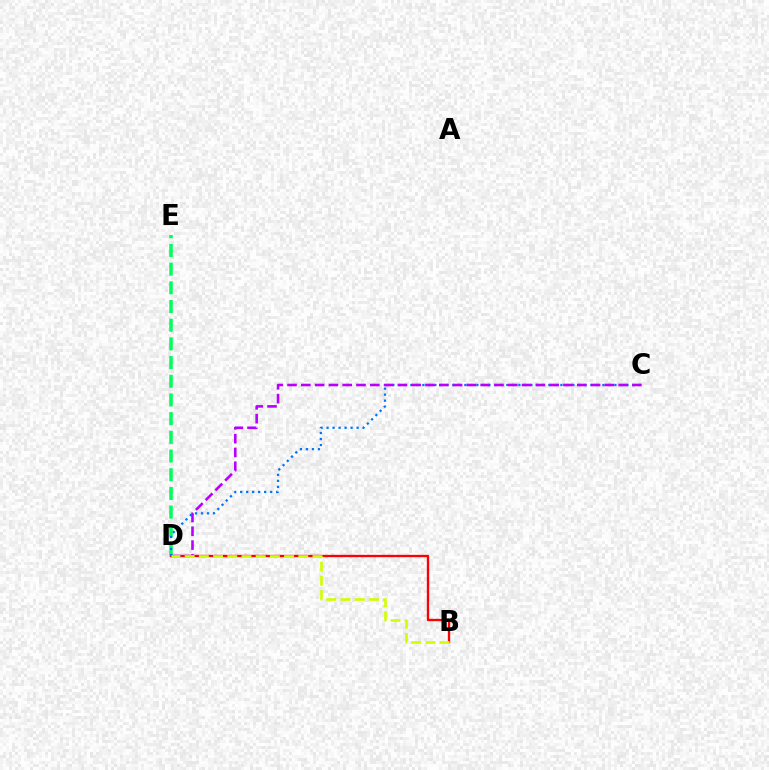{('B', 'D'): [{'color': '#ff0000', 'line_style': 'solid', 'thickness': 1.68}, {'color': '#d1ff00', 'line_style': 'dashed', 'thickness': 1.93}], ('D', 'E'): [{'color': '#00ff5c', 'line_style': 'dashed', 'thickness': 2.54}], ('C', 'D'): [{'color': '#0074ff', 'line_style': 'dotted', 'thickness': 1.63}, {'color': '#b900ff', 'line_style': 'dashed', 'thickness': 1.87}]}